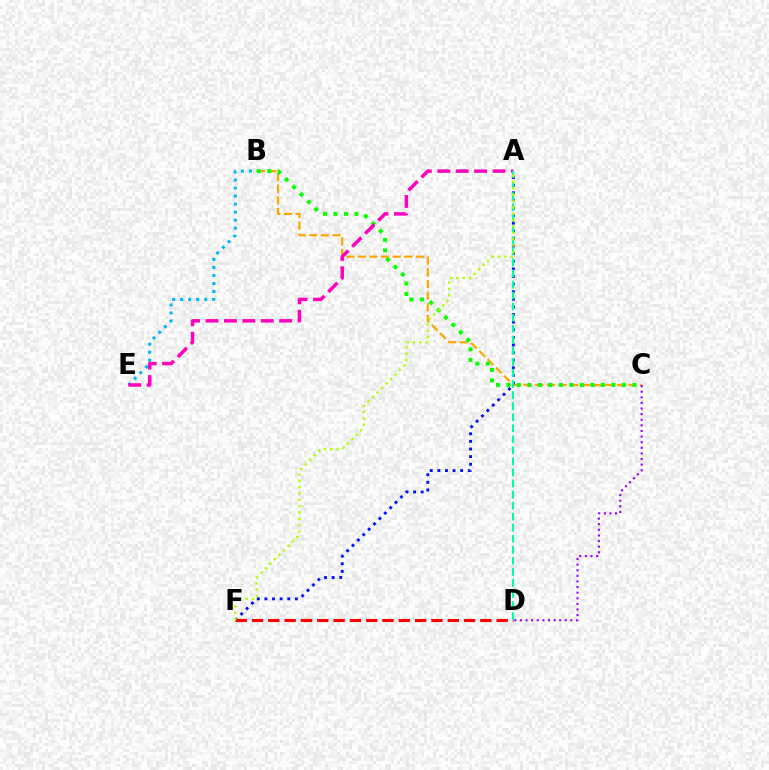{('B', 'E'): [{'color': '#00b5ff', 'line_style': 'dotted', 'thickness': 2.18}], ('B', 'C'): [{'color': '#ffa500', 'line_style': 'dashed', 'thickness': 1.58}, {'color': '#08ff00', 'line_style': 'dotted', 'thickness': 2.85}], ('A', 'F'): [{'color': '#0010ff', 'line_style': 'dotted', 'thickness': 2.07}, {'color': '#b3ff00', 'line_style': 'dotted', 'thickness': 1.72}], ('C', 'D'): [{'color': '#9b00ff', 'line_style': 'dotted', 'thickness': 1.53}], ('A', 'E'): [{'color': '#ff00bd', 'line_style': 'dashed', 'thickness': 2.5}], ('D', 'F'): [{'color': '#ff0000', 'line_style': 'dashed', 'thickness': 2.22}], ('A', 'D'): [{'color': '#00ff9d', 'line_style': 'dashed', 'thickness': 1.5}]}